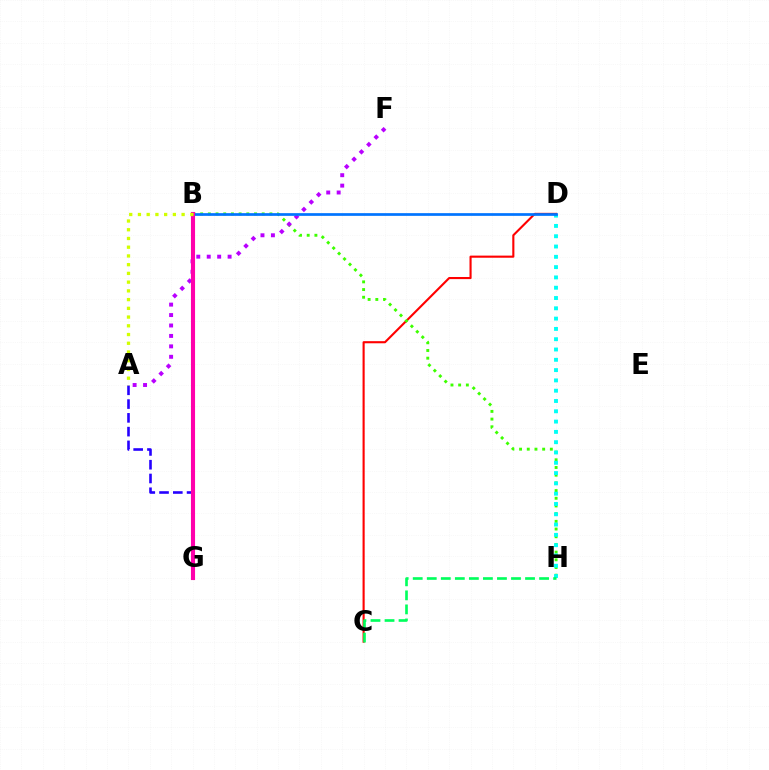{('C', 'D'): [{'color': '#ff0000', 'line_style': 'solid', 'thickness': 1.52}], ('B', 'H'): [{'color': '#3dff00', 'line_style': 'dotted', 'thickness': 2.09}], ('D', 'H'): [{'color': '#00fff6', 'line_style': 'dotted', 'thickness': 2.8}], ('A', 'G'): [{'color': '#2500ff', 'line_style': 'dashed', 'thickness': 1.87}], ('B', 'G'): [{'color': '#ff9400', 'line_style': 'solid', 'thickness': 2.64}, {'color': '#ff00ac', 'line_style': 'solid', 'thickness': 2.95}], ('A', 'F'): [{'color': '#b900ff', 'line_style': 'dotted', 'thickness': 2.83}], ('B', 'D'): [{'color': '#0074ff', 'line_style': 'solid', 'thickness': 1.95}], ('A', 'B'): [{'color': '#d1ff00', 'line_style': 'dotted', 'thickness': 2.37}], ('C', 'H'): [{'color': '#00ff5c', 'line_style': 'dashed', 'thickness': 1.91}]}